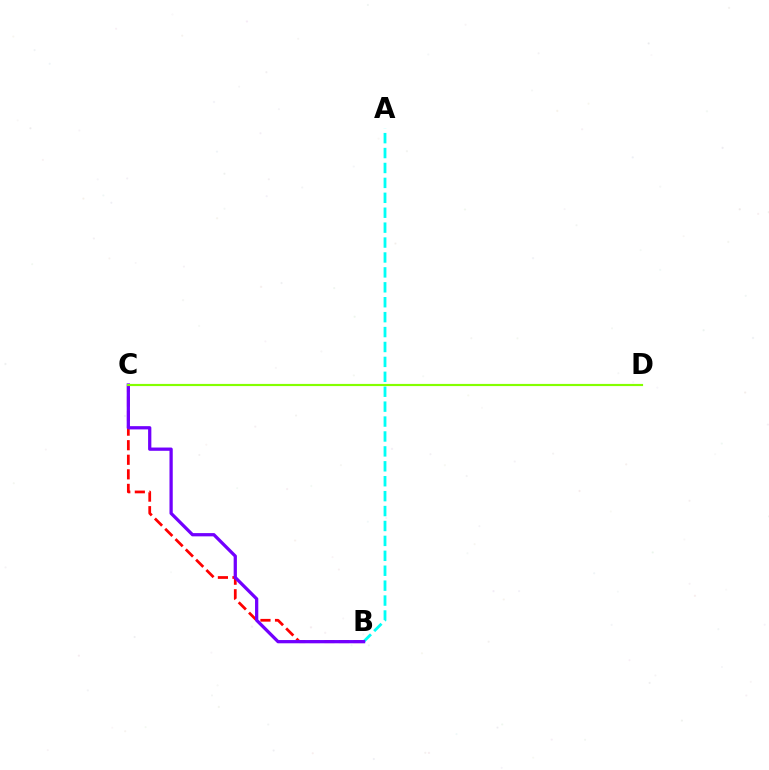{('B', 'C'): [{'color': '#ff0000', 'line_style': 'dashed', 'thickness': 1.98}, {'color': '#7200ff', 'line_style': 'solid', 'thickness': 2.35}], ('A', 'B'): [{'color': '#00fff6', 'line_style': 'dashed', 'thickness': 2.03}], ('C', 'D'): [{'color': '#84ff00', 'line_style': 'solid', 'thickness': 1.56}]}